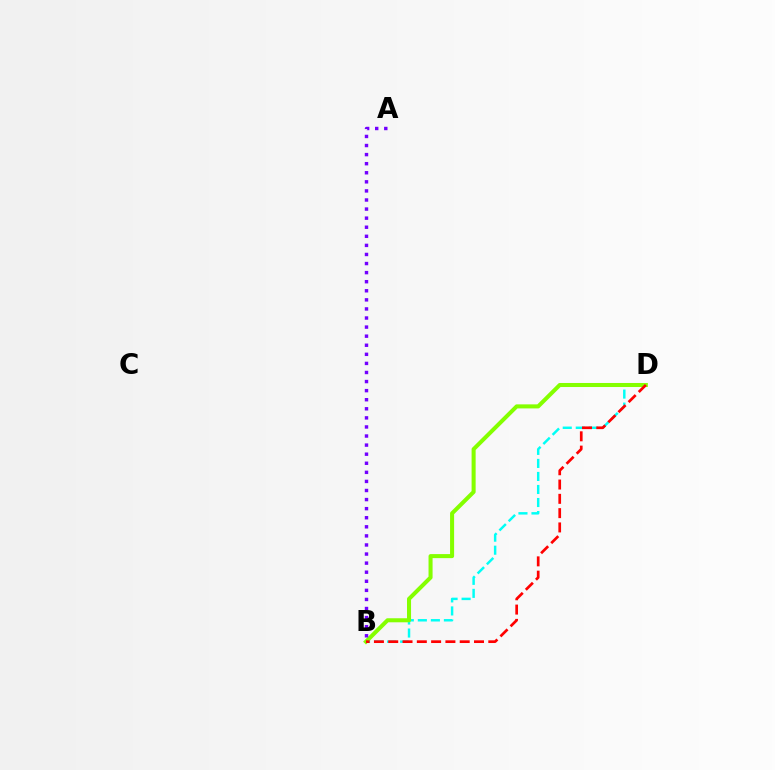{('B', 'D'): [{'color': '#00fff6', 'line_style': 'dashed', 'thickness': 1.77}, {'color': '#84ff00', 'line_style': 'solid', 'thickness': 2.91}, {'color': '#ff0000', 'line_style': 'dashed', 'thickness': 1.94}], ('A', 'B'): [{'color': '#7200ff', 'line_style': 'dotted', 'thickness': 2.47}]}